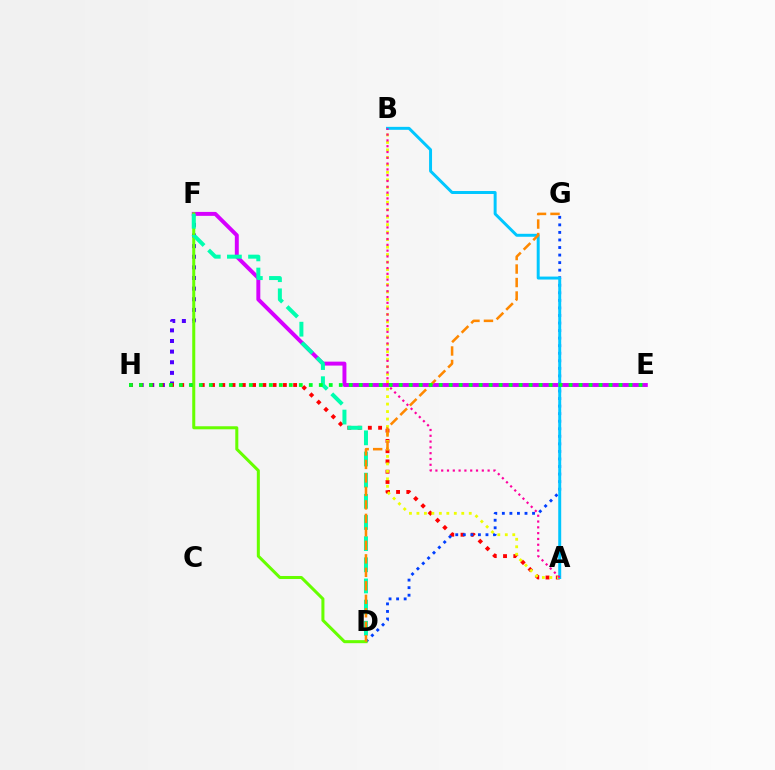{('F', 'H'): [{'color': '#4f00ff', 'line_style': 'dotted', 'thickness': 2.89}], ('A', 'H'): [{'color': '#ff0000', 'line_style': 'dotted', 'thickness': 2.79}], ('D', 'G'): [{'color': '#003fff', 'line_style': 'dotted', 'thickness': 2.05}, {'color': '#ff8800', 'line_style': 'dashed', 'thickness': 1.83}], ('E', 'F'): [{'color': '#d600ff', 'line_style': 'solid', 'thickness': 2.84}], ('A', 'B'): [{'color': '#eeff00', 'line_style': 'dotted', 'thickness': 2.03}, {'color': '#00c7ff', 'line_style': 'solid', 'thickness': 2.14}, {'color': '#ff00a0', 'line_style': 'dotted', 'thickness': 1.58}], ('D', 'F'): [{'color': '#66ff00', 'line_style': 'solid', 'thickness': 2.18}, {'color': '#00ffaf', 'line_style': 'dashed', 'thickness': 2.87}], ('E', 'H'): [{'color': '#00ff27', 'line_style': 'dotted', 'thickness': 2.72}]}